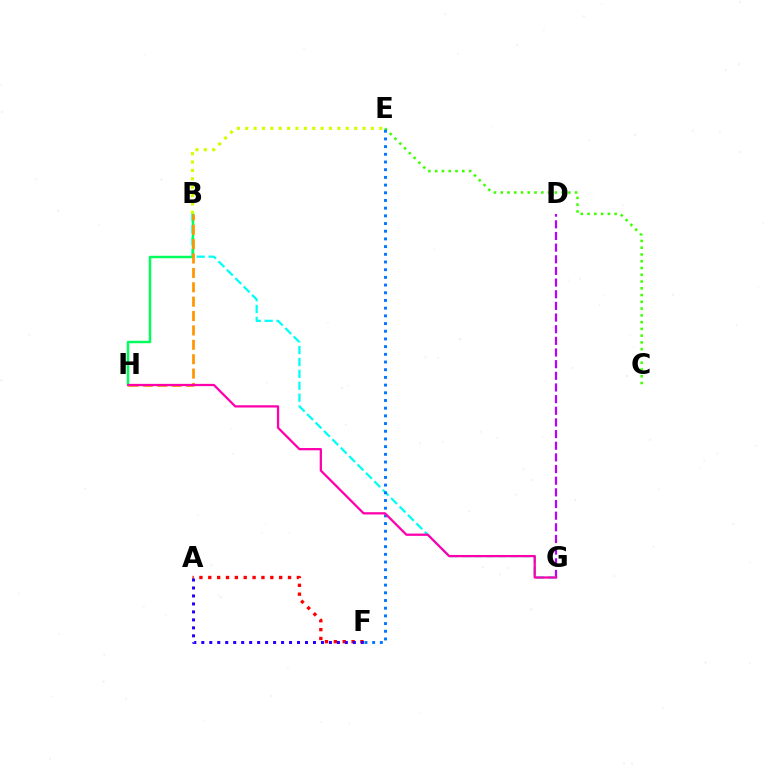{('D', 'G'): [{'color': '#b900ff', 'line_style': 'dashed', 'thickness': 1.58}], ('C', 'E'): [{'color': '#3dff00', 'line_style': 'dotted', 'thickness': 1.84}], ('B', 'G'): [{'color': '#00fff6', 'line_style': 'dashed', 'thickness': 1.61}], ('A', 'F'): [{'color': '#ff0000', 'line_style': 'dotted', 'thickness': 2.41}, {'color': '#2500ff', 'line_style': 'dotted', 'thickness': 2.17}], ('E', 'F'): [{'color': '#0074ff', 'line_style': 'dotted', 'thickness': 2.09}], ('B', 'H'): [{'color': '#00ff5c', 'line_style': 'solid', 'thickness': 1.77}, {'color': '#ff9400', 'line_style': 'dashed', 'thickness': 1.95}], ('G', 'H'): [{'color': '#ff00ac', 'line_style': 'solid', 'thickness': 1.63}], ('B', 'E'): [{'color': '#d1ff00', 'line_style': 'dotted', 'thickness': 2.28}]}